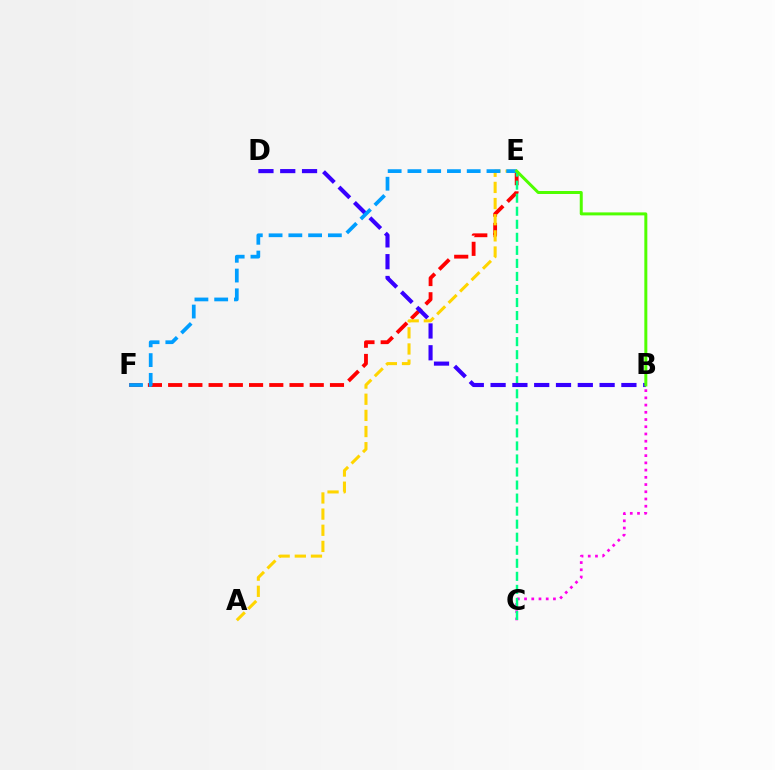{('E', 'F'): [{'color': '#ff0000', 'line_style': 'dashed', 'thickness': 2.75}, {'color': '#009eff', 'line_style': 'dashed', 'thickness': 2.68}], ('A', 'E'): [{'color': '#ffd500', 'line_style': 'dashed', 'thickness': 2.19}], ('B', 'C'): [{'color': '#ff00ed', 'line_style': 'dotted', 'thickness': 1.96}], ('C', 'E'): [{'color': '#00ff86', 'line_style': 'dashed', 'thickness': 1.77}], ('B', 'D'): [{'color': '#3700ff', 'line_style': 'dashed', 'thickness': 2.96}], ('B', 'E'): [{'color': '#4fff00', 'line_style': 'solid', 'thickness': 2.15}]}